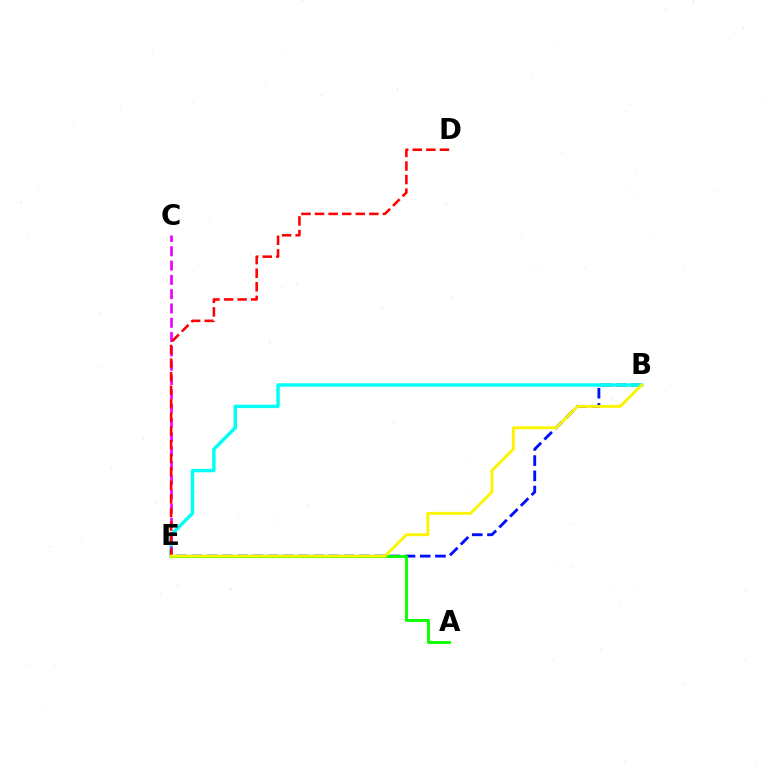{('B', 'E'): [{'color': '#0010ff', 'line_style': 'dashed', 'thickness': 2.07}, {'color': '#00fff6', 'line_style': 'solid', 'thickness': 2.47}, {'color': '#fcf500', 'line_style': 'solid', 'thickness': 2.09}], ('C', 'E'): [{'color': '#ee00ff', 'line_style': 'dashed', 'thickness': 1.94}], ('D', 'E'): [{'color': '#ff0000', 'line_style': 'dashed', 'thickness': 1.84}], ('A', 'E'): [{'color': '#08ff00', 'line_style': 'solid', 'thickness': 2.07}]}